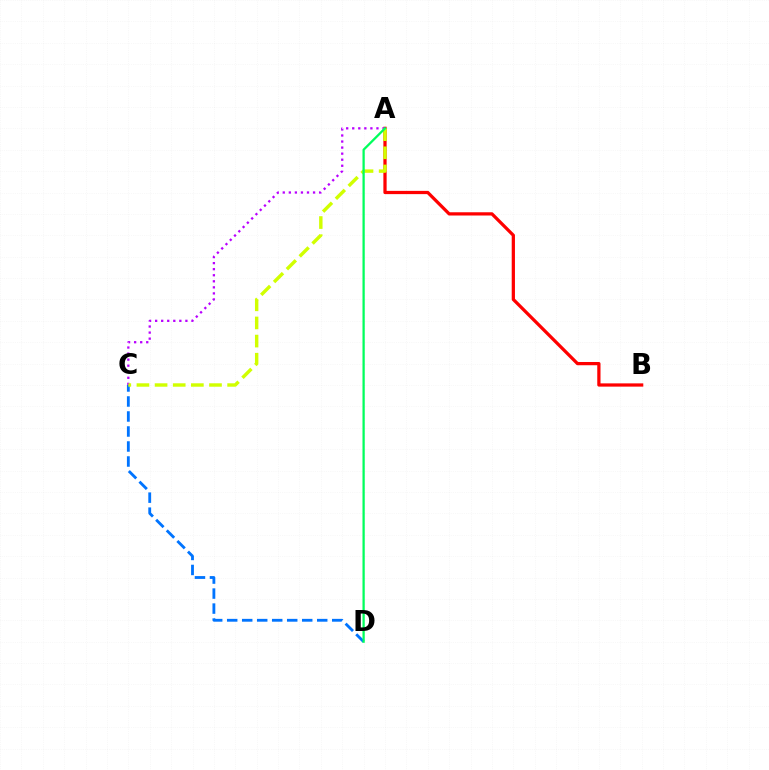{('A', 'B'): [{'color': '#ff0000', 'line_style': 'solid', 'thickness': 2.34}], ('C', 'D'): [{'color': '#0074ff', 'line_style': 'dashed', 'thickness': 2.04}], ('A', 'C'): [{'color': '#b900ff', 'line_style': 'dotted', 'thickness': 1.65}, {'color': '#d1ff00', 'line_style': 'dashed', 'thickness': 2.46}], ('A', 'D'): [{'color': '#00ff5c', 'line_style': 'solid', 'thickness': 1.63}]}